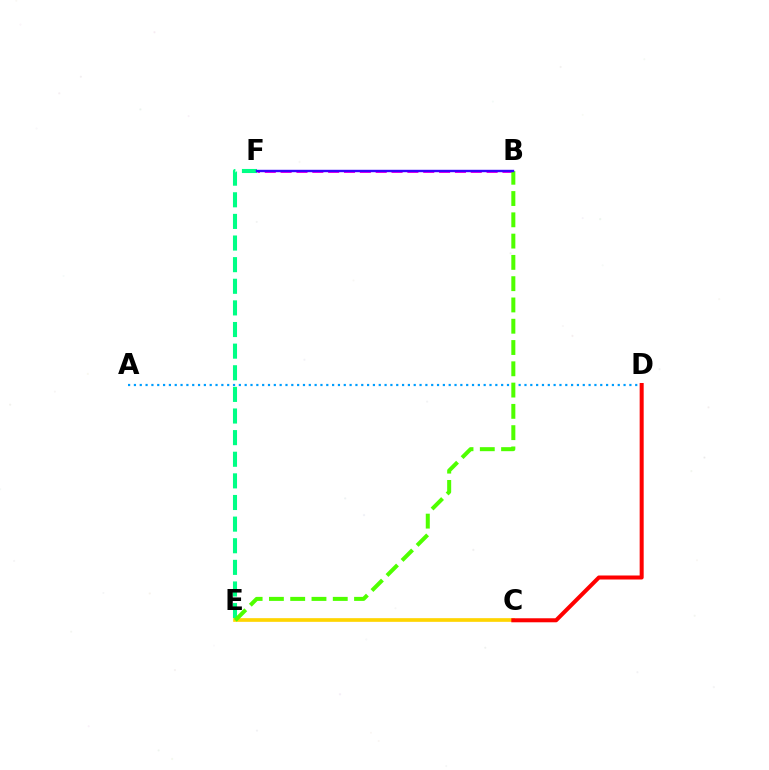{('B', 'F'): [{'color': '#ff00ed', 'line_style': 'dashed', 'thickness': 2.15}, {'color': '#3700ff', 'line_style': 'solid', 'thickness': 1.74}], ('A', 'D'): [{'color': '#009eff', 'line_style': 'dotted', 'thickness': 1.58}], ('E', 'F'): [{'color': '#00ff86', 'line_style': 'dashed', 'thickness': 2.94}], ('C', 'E'): [{'color': '#ffd500', 'line_style': 'solid', 'thickness': 2.64}], ('C', 'D'): [{'color': '#ff0000', 'line_style': 'solid', 'thickness': 2.89}], ('B', 'E'): [{'color': '#4fff00', 'line_style': 'dashed', 'thickness': 2.89}]}